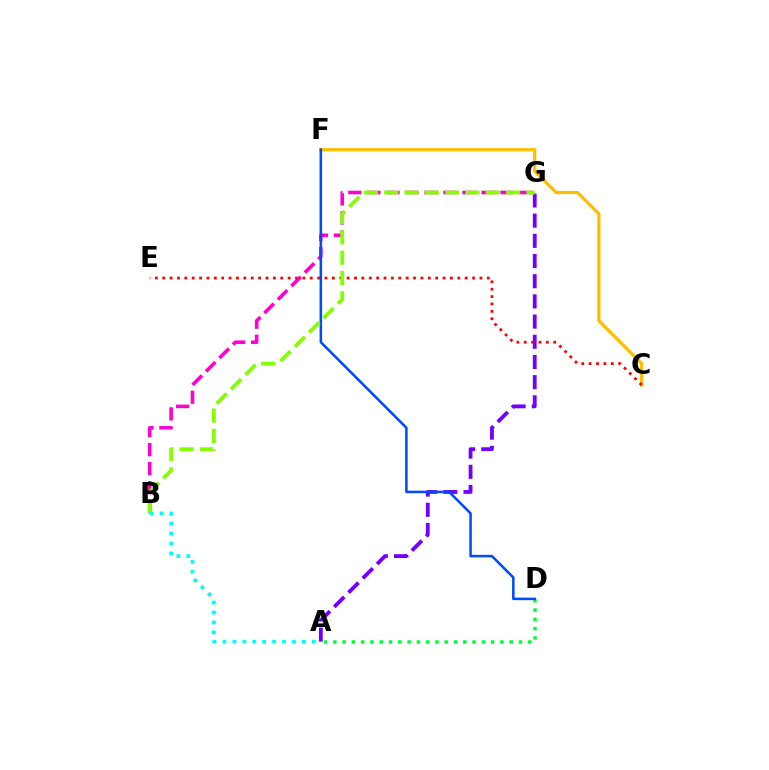{('C', 'F'): [{'color': '#ffbd00', 'line_style': 'solid', 'thickness': 2.31}], ('A', 'G'): [{'color': '#7200ff', 'line_style': 'dashed', 'thickness': 2.74}], ('B', 'G'): [{'color': '#ff00cf', 'line_style': 'dashed', 'thickness': 2.59}, {'color': '#84ff00', 'line_style': 'dashed', 'thickness': 2.76}], ('A', 'D'): [{'color': '#00ff39', 'line_style': 'dotted', 'thickness': 2.52}], ('D', 'F'): [{'color': '#004bff', 'line_style': 'solid', 'thickness': 1.82}], ('C', 'E'): [{'color': '#ff0000', 'line_style': 'dotted', 'thickness': 2.0}], ('A', 'B'): [{'color': '#00fff6', 'line_style': 'dotted', 'thickness': 2.7}]}